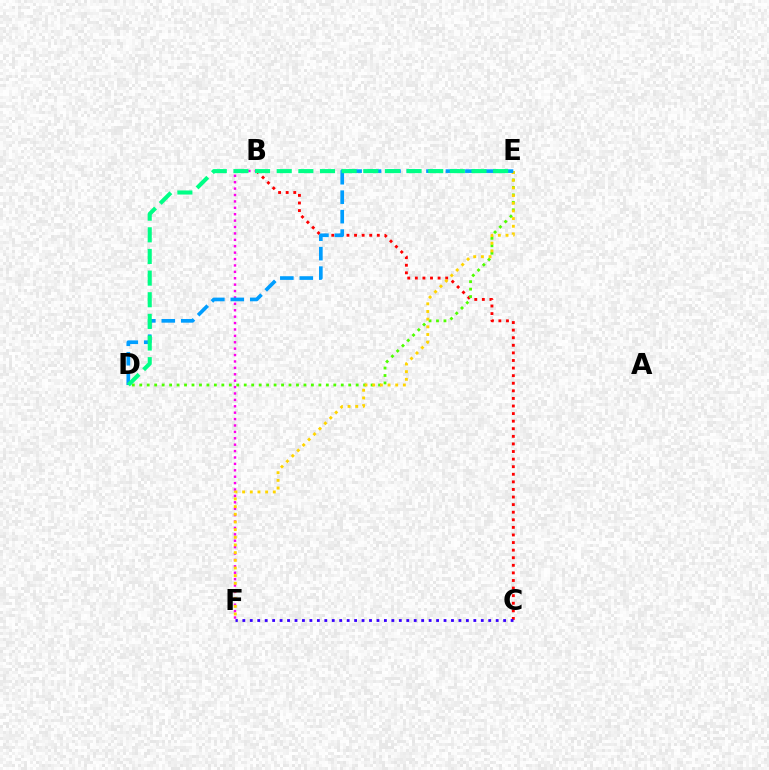{('B', 'C'): [{'color': '#ff0000', 'line_style': 'dotted', 'thickness': 2.06}], ('B', 'F'): [{'color': '#ff00ed', 'line_style': 'dotted', 'thickness': 1.74}], ('D', 'E'): [{'color': '#4fff00', 'line_style': 'dotted', 'thickness': 2.03}, {'color': '#009eff', 'line_style': 'dashed', 'thickness': 2.64}, {'color': '#00ff86', 'line_style': 'dashed', 'thickness': 2.94}], ('E', 'F'): [{'color': '#ffd500', 'line_style': 'dotted', 'thickness': 2.08}], ('C', 'F'): [{'color': '#3700ff', 'line_style': 'dotted', 'thickness': 2.02}]}